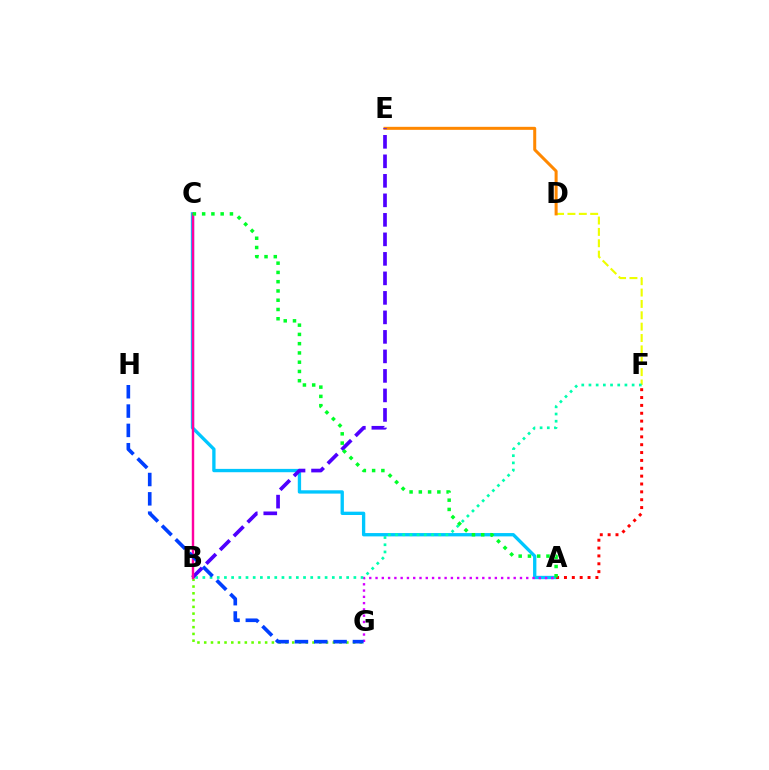{('D', 'F'): [{'color': '#eeff00', 'line_style': 'dashed', 'thickness': 1.54}], ('D', 'E'): [{'color': '#ff8800', 'line_style': 'solid', 'thickness': 2.17}], ('A', 'C'): [{'color': '#00c7ff', 'line_style': 'solid', 'thickness': 2.39}, {'color': '#00ff27', 'line_style': 'dotted', 'thickness': 2.52}], ('A', 'F'): [{'color': '#ff0000', 'line_style': 'dotted', 'thickness': 2.14}], ('A', 'G'): [{'color': '#d600ff', 'line_style': 'dotted', 'thickness': 1.71}], ('B', 'G'): [{'color': '#66ff00', 'line_style': 'dotted', 'thickness': 1.84}], ('B', 'F'): [{'color': '#00ffaf', 'line_style': 'dotted', 'thickness': 1.95}], ('B', 'E'): [{'color': '#4f00ff', 'line_style': 'dashed', 'thickness': 2.65}], ('B', 'C'): [{'color': '#ff00a0', 'line_style': 'solid', 'thickness': 1.74}], ('G', 'H'): [{'color': '#003fff', 'line_style': 'dashed', 'thickness': 2.63}]}